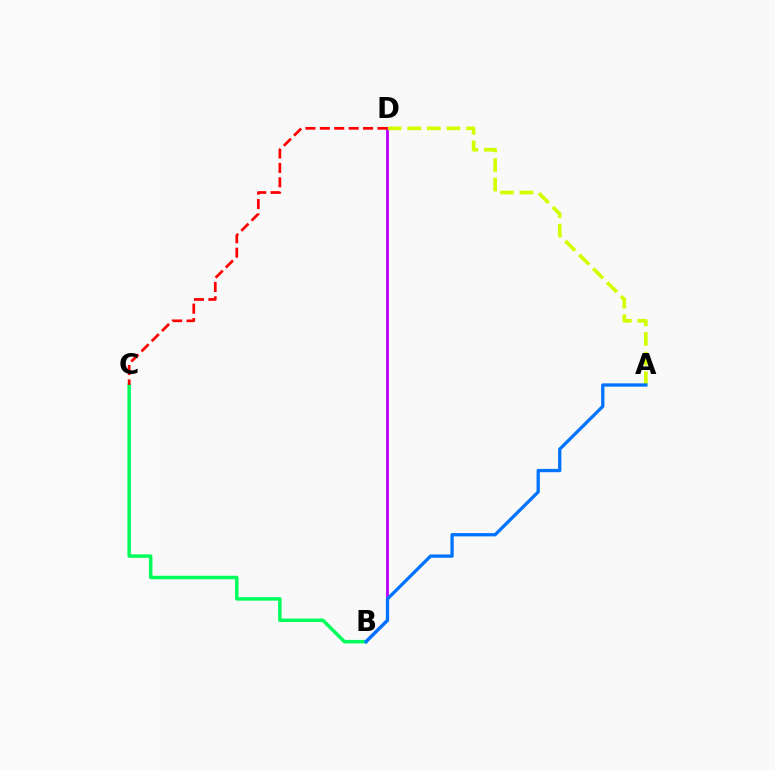{('B', 'D'): [{'color': '#b900ff', 'line_style': 'solid', 'thickness': 2.03}], ('B', 'C'): [{'color': '#00ff5c', 'line_style': 'solid', 'thickness': 2.51}], ('A', 'D'): [{'color': '#d1ff00', 'line_style': 'dashed', 'thickness': 2.66}], ('C', 'D'): [{'color': '#ff0000', 'line_style': 'dashed', 'thickness': 1.96}], ('A', 'B'): [{'color': '#0074ff', 'line_style': 'solid', 'thickness': 2.37}]}